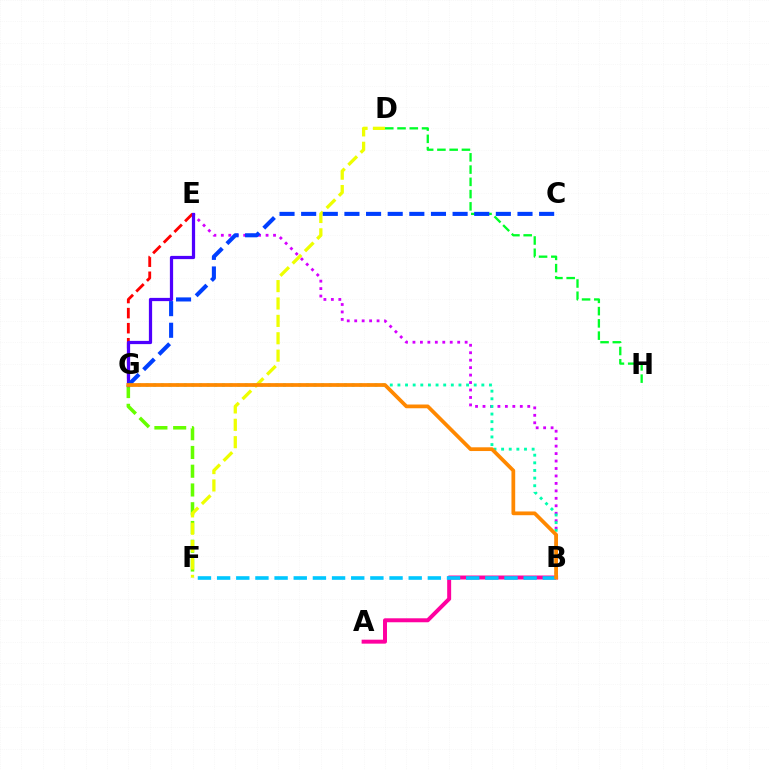{('D', 'H'): [{'color': '#00ff27', 'line_style': 'dashed', 'thickness': 1.66}], ('B', 'E'): [{'color': '#d600ff', 'line_style': 'dotted', 'thickness': 2.03}], ('B', 'G'): [{'color': '#00ffaf', 'line_style': 'dotted', 'thickness': 2.07}, {'color': '#ff8800', 'line_style': 'solid', 'thickness': 2.7}], ('F', 'G'): [{'color': '#66ff00', 'line_style': 'dashed', 'thickness': 2.55}], ('E', 'G'): [{'color': '#ff0000', 'line_style': 'dashed', 'thickness': 2.05}, {'color': '#4f00ff', 'line_style': 'solid', 'thickness': 2.33}], ('A', 'B'): [{'color': '#ff00a0', 'line_style': 'solid', 'thickness': 2.86}], ('D', 'F'): [{'color': '#eeff00', 'line_style': 'dashed', 'thickness': 2.36}], ('C', 'G'): [{'color': '#003fff', 'line_style': 'dashed', 'thickness': 2.94}], ('B', 'F'): [{'color': '#00c7ff', 'line_style': 'dashed', 'thickness': 2.6}]}